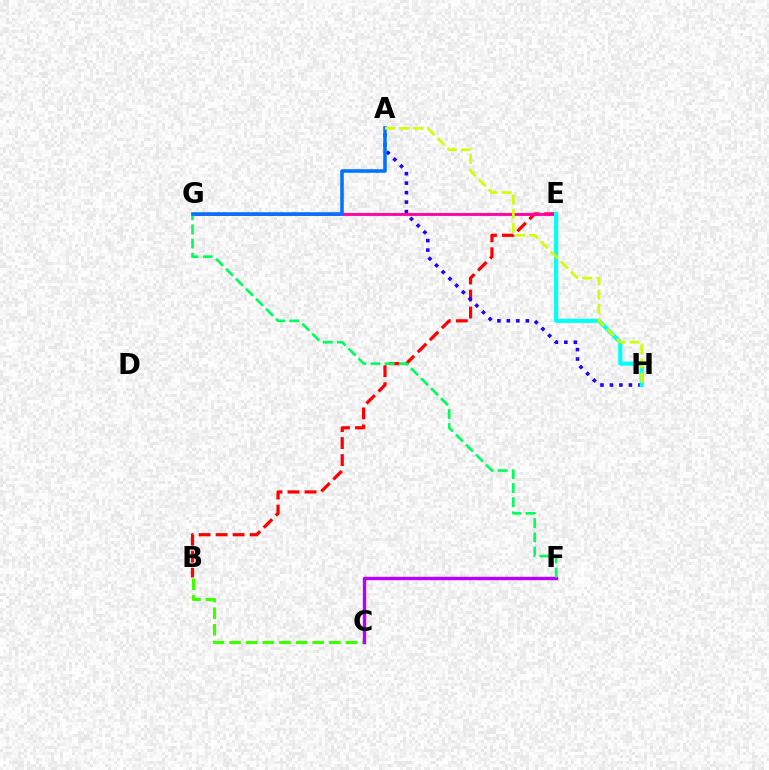{('E', 'G'): [{'color': '#ff9400', 'line_style': 'solid', 'thickness': 1.54}, {'color': '#ff00ac', 'line_style': 'solid', 'thickness': 2.03}], ('B', 'C'): [{'color': '#3dff00', 'line_style': 'dashed', 'thickness': 2.26}], ('B', 'E'): [{'color': '#ff0000', 'line_style': 'dashed', 'thickness': 2.31}], ('C', 'F'): [{'color': '#b900ff', 'line_style': 'solid', 'thickness': 2.45}], ('A', 'H'): [{'color': '#2500ff', 'line_style': 'dotted', 'thickness': 2.58}, {'color': '#d1ff00', 'line_style': 'dashed', 'thickness': 1.92}], ('F', 'G'): [{'color': '#00ff5c', 'line_style': 'dashed', 'thickness': 1.92}], ('E', 'H'): [{'color': '#00fff6', 'line_style': 'solid', 'thickness': 2.97}], ('A', 'G'): [{'color': '#0074ff', 'line_style': 'solid', 'thickness': 2.56}]}